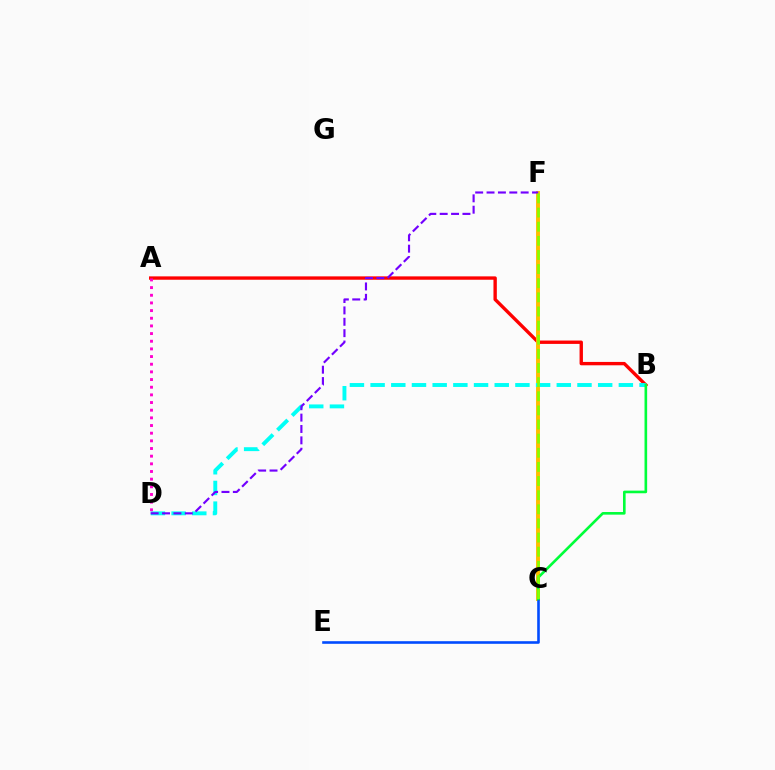{('A', 'B'): [{'color': '#ff0000', 'line_style': 'solid', 'thickness': 2.42}], ('C', 'F'): [{'color': '#ffbd00', 'line_style': 'solid', 'thickness': 2.81}, {'color': '#84ff00', 'line_style': 'dashed', 'thickness': 1.92}], ('B', 'D'): [{'color': '#00fff6', 'line_style': 'dashed', 'thickness': 2.81}], ('C', 'E'): [{'color': '#004bff', 'line_style': 'solid', 'thickness': 1.87}], ('B', 'C'): [{'color': '#00ff39', 'line_style': 'solid', 'thickness': 1.89}], ('D', 'F'): [{'color': '#7200ff', 'line_style': 'dashed', 'thickness': 1.55}], ('A', 'D'): [{'color': '#ff00cf', 'line_style': 'dotted', 'thickness': 2.08}]}